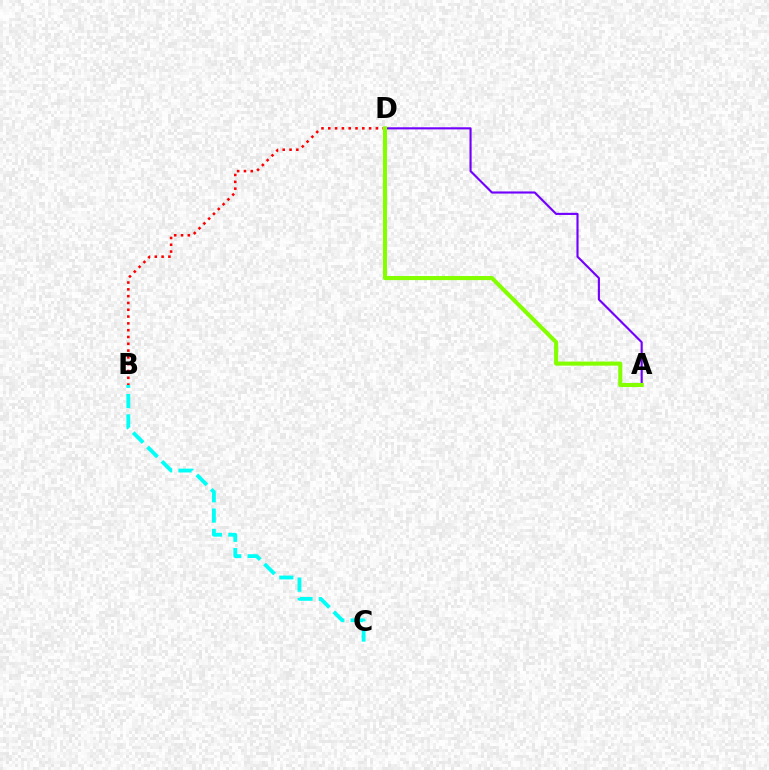{('A', 'D'): [{'color': '#7200ff', 'line_style': 'solid', 'thickness': 1.53}, {'color': '#84ff00', 'line_style': 'solid', 'thickness': 2.94}], ('B', 'D'): [{'color': '#ff0000', 'line_style': 'dotted', 'thickness': 1.85}], ('B', 'C'): [{'color': '#00fff6', 'line_style': 'dashed', 'thickness': 2.76}]}